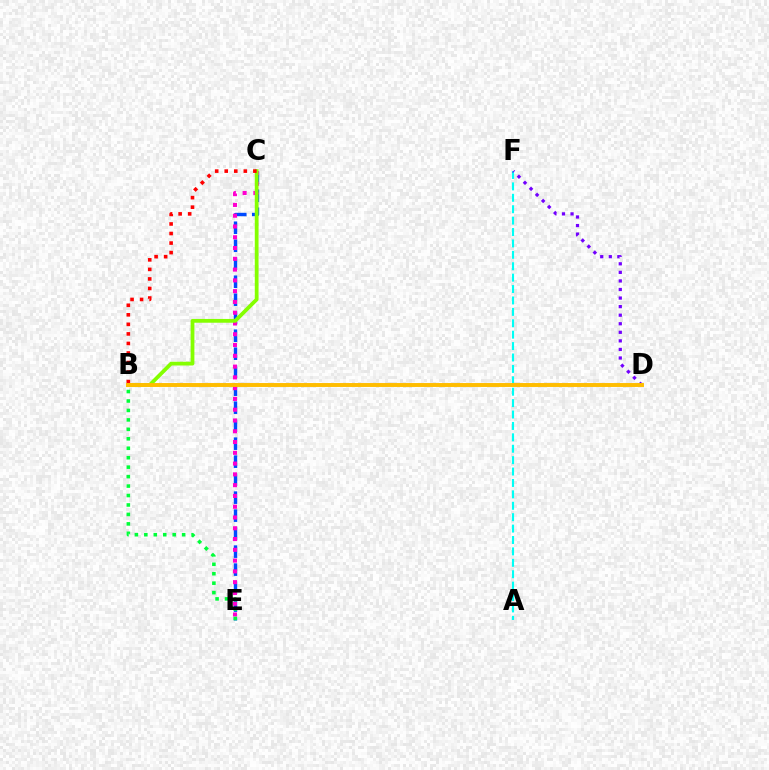{('A', 'F'): [{'color': '#00fff6', 'line_style': 'dashed', 'thickness': 1.55}], ('C', 'E'): [{'color': '#004bff', 'line_style': 'dashed', 'thickness': 2.44}, {'color': '#ff00cf', 'line_style': 'dotted', 'thickness': 2.93}], ('D', 'F'): [{'color': '#7200ff', 'line_style': 'dotted', 'thickness': 2.33}], ('B', 'C'): [{'color': '#84ff00', 'line_style': 'solid', 'thickness': 2.72}, {'color': '#ff0000', 'line_style': 'dotted', 'thickness': 2.59}], ('B', 'D'): [{'color': '#ffbd00', 'line_style': 'solid', 'thickness': 2.82}], ('B', 'E'): [{'color': '#00ff39', 'line_style': 'dotted', 'thickness': 2.57}]}